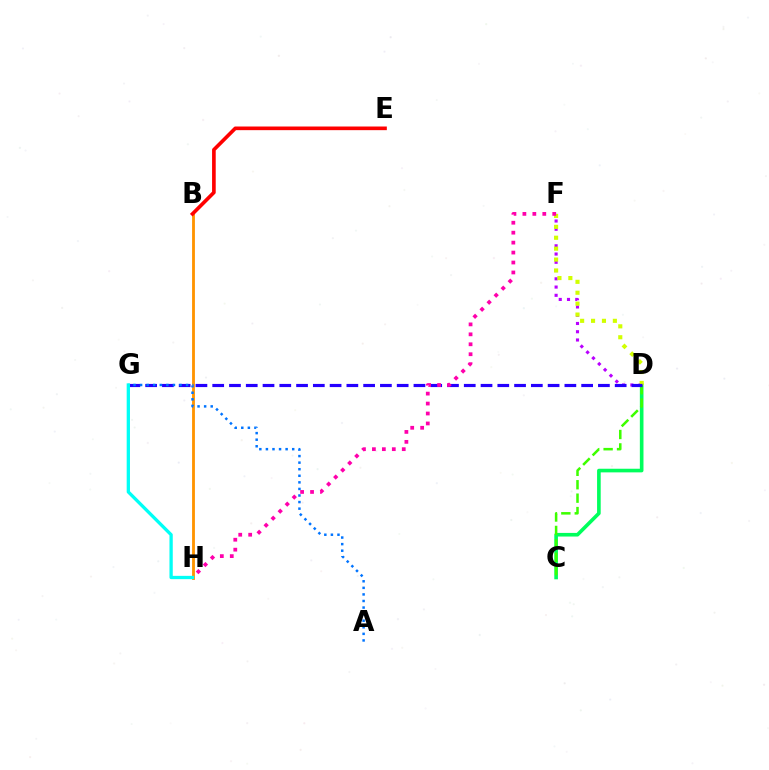{('C', 'D'): [{'color': '#00ff5c', 'line_style': 'solid', 'thickness': 2.61}, {'color': '#3dff00', 'line_style': 'dashed', 'thickness': 1.82}], ('D', 'F'): [{'color': '#b900ff', 'line_style': 'dotted', 'thickness': 2.24}, {'color': '#d1ff00', 'line_style': 'dotted', 'thickness': 2.96}], ('B', 'H'): [{'color': '#ff9400', 'line_style': 'solid', 'thickness': 2.04}], ('D', 'G'): [{'color': '#2500ff', 'line_style': 'dashed', 'thickness': 2.28}], ('B', 'E'): [{'color': '#ff0000', 'line_style': 'solid', 'thickness': 2.63}], ('A', 'G'): [{'color': '#0074ff', 'line_style': 'dotted', 'thickness': 1.79}], ('F', 'H'): [{'color': '#ff00ac', 'line_style': 'dotted', 'thickness': 2.7}], ('G', 'H'): [{'color': '#00fff6', 'line_style': 'solid', 'thickness': 2.37}]}